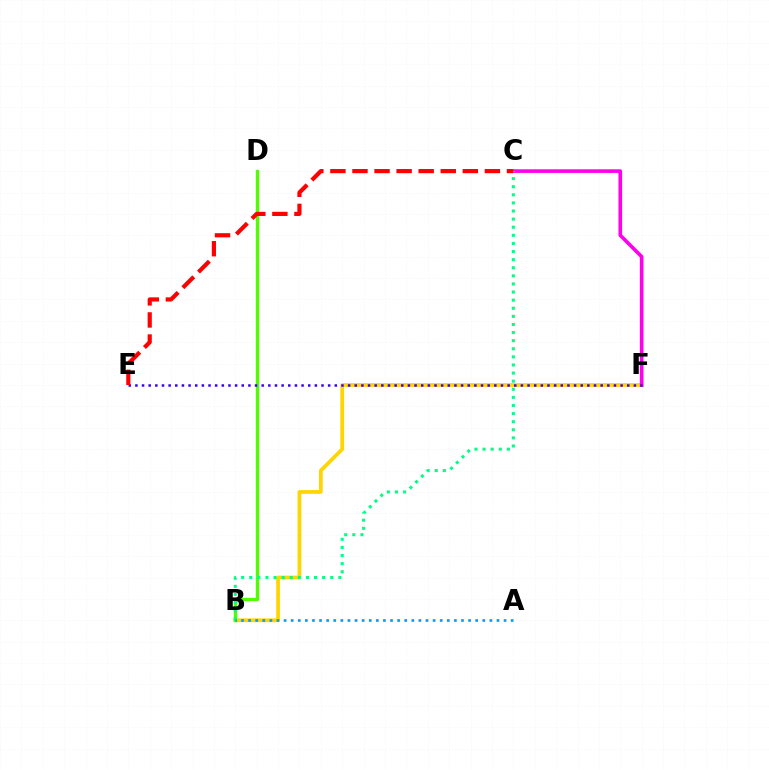{('B', 'F'): [{'color': '#ffd500', 'line_style': 'solid', 'thickness': 2.69}], ('C', 'F'): [{'color': '#ff00ed', 'line_style': 'solid', 'thickness': 2.62}], ('B', 'D'): [{'color': '#4fff00', 'line_style': 'solid', 'thickness': 2.39}], ('E', 'F'): [{'color': '#3700ff', 'line_style': 'dotted', 'thickness': 1.81}], ('B', 'C'): [{'color': '#00ff86', 'line_style': 'dotted', 'thickness': 2.2}], ('A', 'B'): [{'color': '#009eff', 'line_style': 'dotted', 'thickness': 1.93}], ('C', 'E'): [{'color': '#ff0000', 'line_style': 'dashed', 'thickness': 3.0}]}